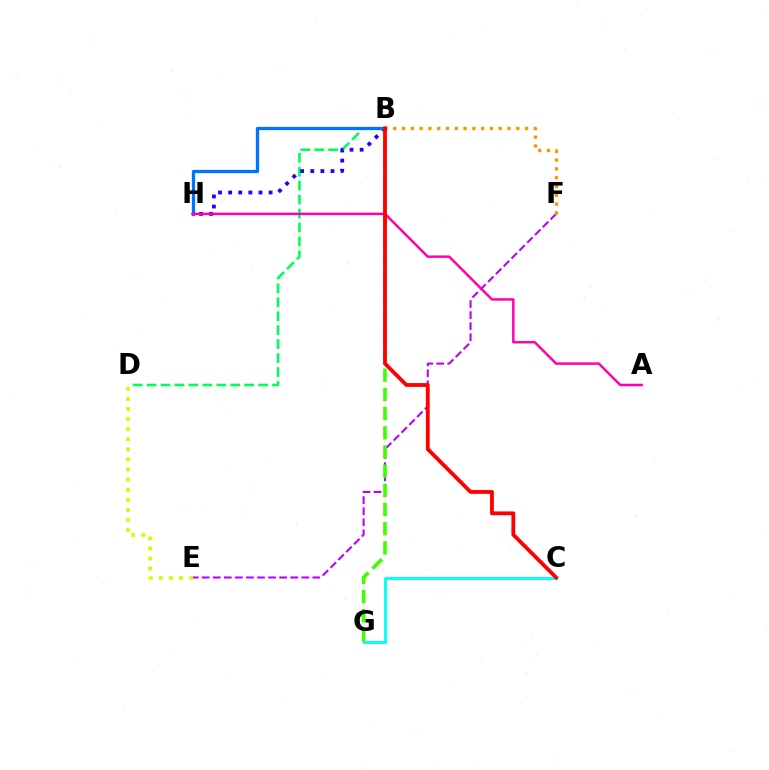{('C', 'G'): [{'color': '#00fff6', 'line_style': 'solid', 'thickness': 2.08}], ('B', 'D'): [{'color': '#00ff5c', 'line_style': 'dashed', 'thickness': 1.89}], ('E', 'F'): [{'color': '#b900ff', 'line_style': 'dashed', 'thickness': 1.5}], ('D', 'E'): [{'color': '#d1ff00', 'line_style': 'dotted', 'thickness': 2.74}], ('B', 'H'): [{'color': '#2500ff', 'line_style': 'dotted', 'thickness': 2.75}, {'color': '#0074ff', 'line_style': 'solid', 'thickness': 2.37}], ('B', 'F'): [{'color': '#ff9400', 'line_style': 'dotted', 'thickness': 2.39}], ('B', 'G'): [{'color': '#3dff00', 'line_style': 'dashed', 'thickness': 2.61}], ('A', 'H'): [{'color': '#ff00ac', 'line_style': 'solid', 'thickness': 1.78}], ('B', 'C'): [{'color': '#ff0000', 'line_style': 'solid', 'thickness': 2.75}]}